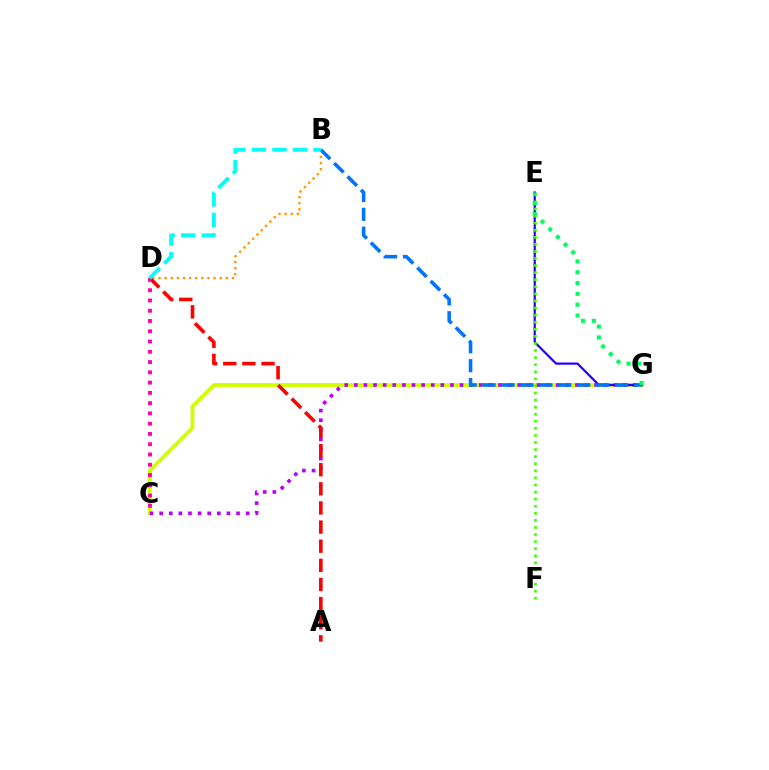{('C', 'G'): [{'color': '#d1ff00', 'line_style': 'solid', 'thickness': 2.74}, {'color': '#b900ff', 'line_style': 'dotted', 'thickness': 2.61}], ('E', 'G'): [{'color': '#2500ff', 'line_style': 'solid', 'thickness': 1.6}, {'color': '#00ff5c', 'line_style': 'dotted', 'thickness': 2.94}], ('B', 'D'): [{'color': '#ff9400', 'line_style': 'dotted', 'thickness': 1.66}, {'color': '#00fff6', 'line_style': 'dashed', 'thickness': 2.79}], ('E', 'F'): [{'color': '#3dff00', 'line_style': 'dotted', 'thickness': 1.92}], ('A', 'D'): [{'color': '#ff0000', 'line_style': 'dashed', 'thickness': 2.6}], ('C', 'D'): [{'color': '#ff00ac', 'line_style': 'dotted', 'thickness': 2.79}], ('B', 'G'): [{'color': '#0074ff', 'line_style': 'dashed', 'thickness': 2.57}]}